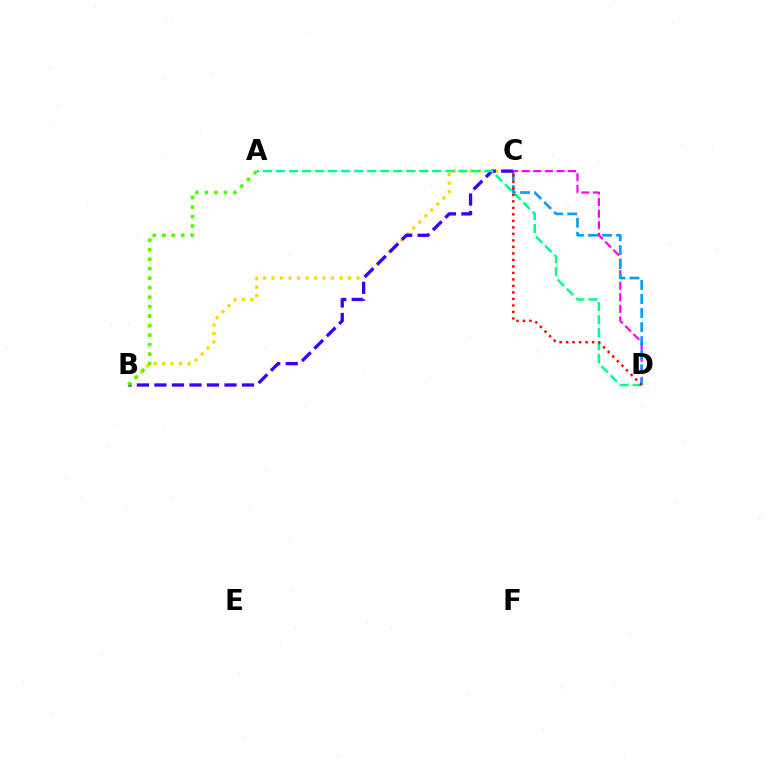{('B', 'C'): [{'color': '#ffd500', 'line_style': 'dotted', 'thickness': 2.31}, {'color': '#3700ff', 'line_style': 'dashed', 'thickness': 2.38}], ('C', 'D'): [{'color': '#ff00ed', 'line_style': 'dashed', 'thickness': 1.57}, {'color': '#009eff', 'line_style': 'dashed', 'thickness': 1.91}, {'color': '#ff0000', 'line_style': 'dotted', 'thickness': 1.77}], ('A', 'D'): [{'color': '#00ff86', 'line_style': 'dashed', 'thickness': 1.77}], ('A', 'B'): [{'color': '#4fff00', 'line_style': 'dotted', 'thickness': 2.58}]}